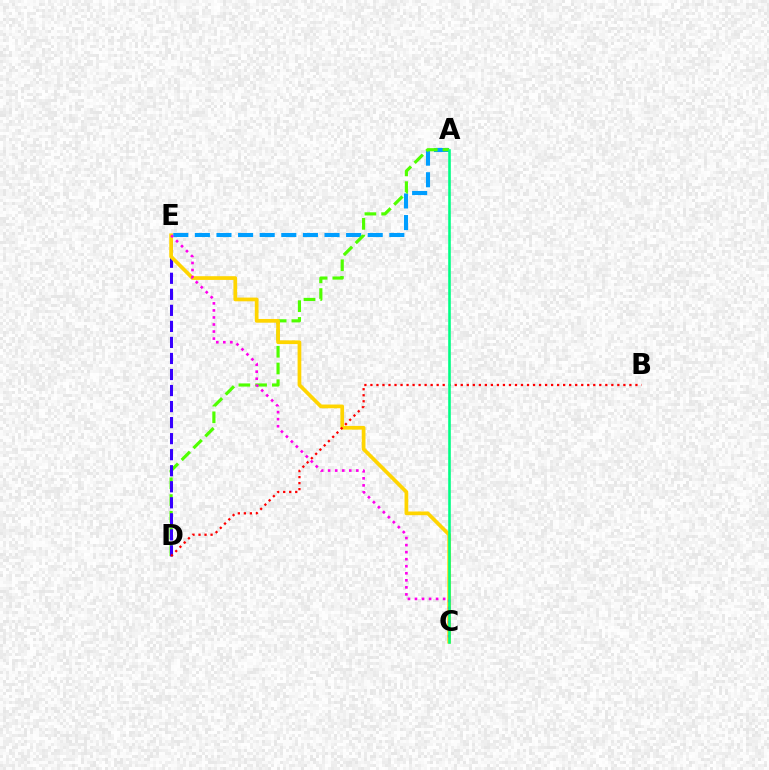{('A', 'E'): [{'color': '#009eff', 'line_style': 'dashed', 'thickness': 2.94}], ('A', 'D'): [{'color': '#4fff00', 'line_style': 'dashed', 'thickness': 2.27}], ('D', 'E'): [{'color': '#3700ff', 'line_style': 'dashed', 'thickness': 2.18}], ('C', 'E'): [{'color': '#ffd500', 'line_style': 'solid', 'thickness': 2.67}, {'color': '#ff00ed', 'line_style': 'dotted', 'thickness': 1.91}], ('B', 'D'): [{'color': '#ff0000', 'line_style': 'dotted', 'thickness': 1.64}], ('A', 'C'): [{'color': '#00ff86', 'line_style': 'solid', 'thickness': 1.88}]}